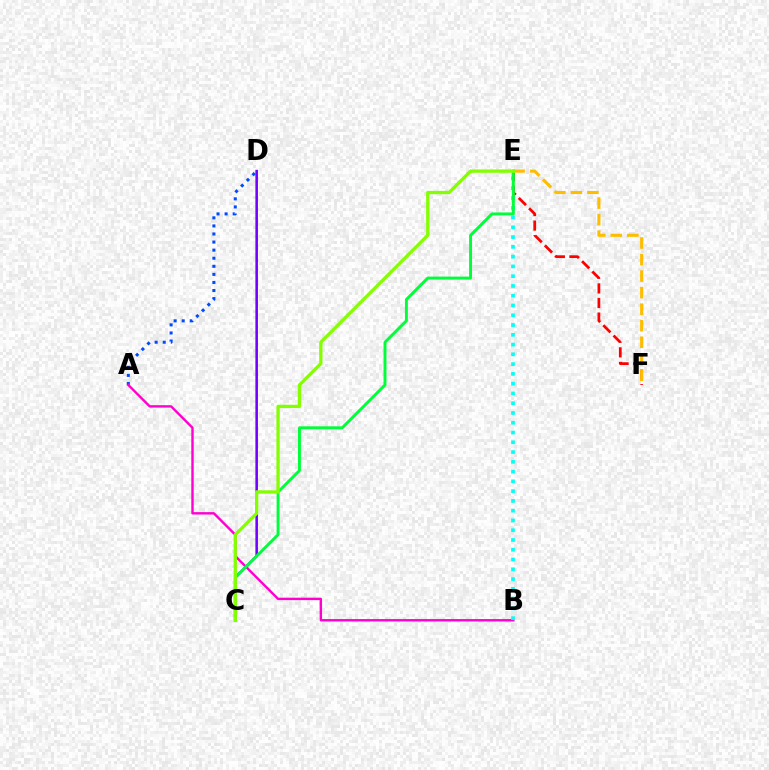{('A', 'D'): [{'color': '#004bff', 'line_style': 'dotted', 'thickness': 2.19}], ('A', 'B'): [{'color': '#ff00cf', 'line_style': 'solid', 'thickness': 1.73}], ('B', 'E'): [{'color': '#00fff6', 'line_style': 'dotted', 'thickness': 2.65}], ('E', 'F'): [{'color': '#ff0000', 'line_style': 'dashed', 'thickness': 1.98}, {'color': '#ffbd00', 'line_style': 'dashed', 'thickness': 2.25}], ('C', 'D'): [{'color': '#7200ff', 'line_style': 'solid', 'thickness': 1.84}], ('C', 'E'): [{'color': '#00ff39', 'line_style': 'solid', 'thickness': 2.11}, {'color': '#84ff00', 'line_style': 'solid', 'thickness': 2.37}]}